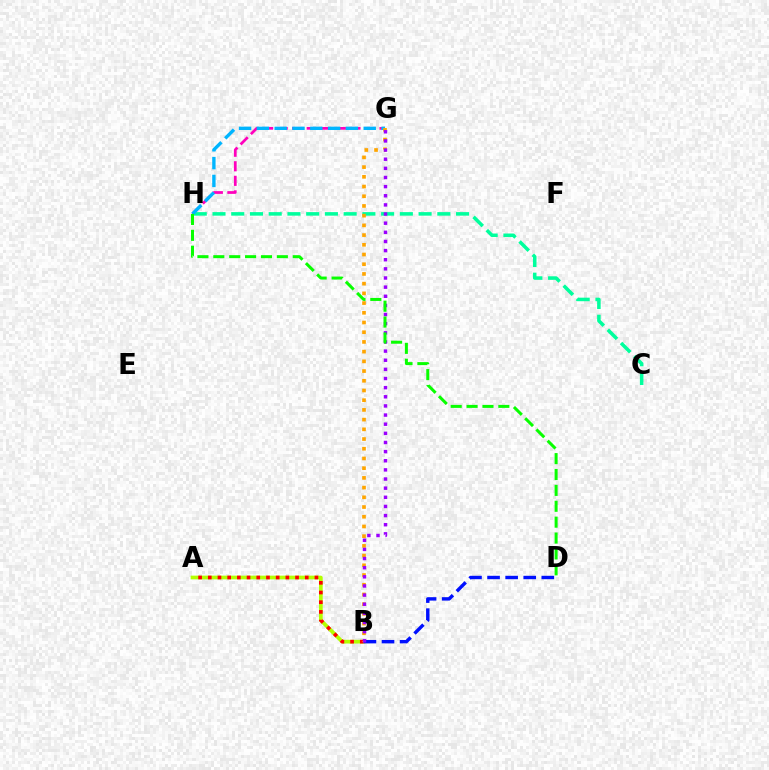{('G', 'H'): [{'color': '#ff00bd', 'line_style': 'dashed', 'thickness': 1.98}, {'color': '#00b5ff', 'line_style': 'dashed', 'thickness': 2.42}], ('A', 'B'): [{'color': '#b3ff00', 'line_style': 'solid', 'thickness': 2.68}, {'color': '#ff0000', 'line_style': 'dotted', 'thickness': 2.63}], ('C', 'H'): [{'color': '#00ff9d', 'line_style': 'dashed', 'thickness': 2.55}], ('B', 'G'): [{'color': '#ffa500', 'line_style': 'dotted', 'thickness': 2.64}, {'color': '#9b00ff', 'line_style': 'dotted', 'thickness': 2.48}], ('B', 'D'): [{'color': '#0010ff', 'line_style': 'dashed', 'thickness': 2.46}], ('D', 'H'): [{'color': '#08ff00', 'line_style': 'dashed', 'thickness': 2.16}]}